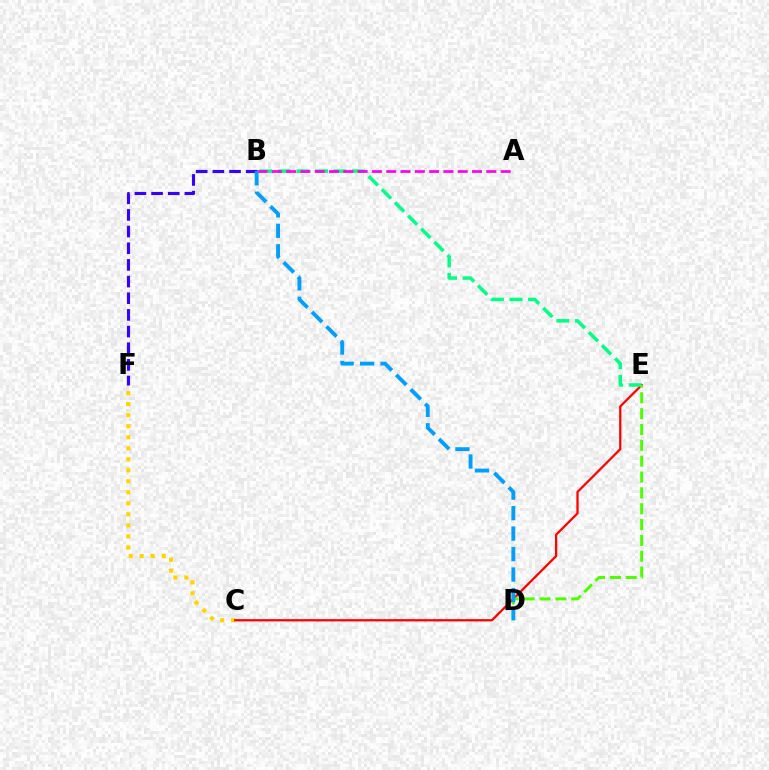{('C', 'F'): [{'color': '#ffd500', 'line_style': 'dotted', 'thickness': 2.99}], ('C', 'E'): [{'color': '#ff0000', 'line_style': 'solid', 'thickness': 1.63}], ('B', 'E'): [{'color': '#00ff86', 'line_style': 'dashed', 'thickness': 2.52}], ('B', 'F'): [{'color': '#3700ff', 'line_style': 'dashed', 'thickness': 2.26}], ('A', 'B'): [{'color': '#ff00ed', 'line_style': 'dashed', 'thickness': 1.94}], ('D', 'E'): [{'color': '#4fff00', 'line_style': 'dashed', 'thickness': 2.15}], ('B', 'D'): [{'color': '#009eff', 'line_style': 'dashed', 'thickness': 2.78}]}